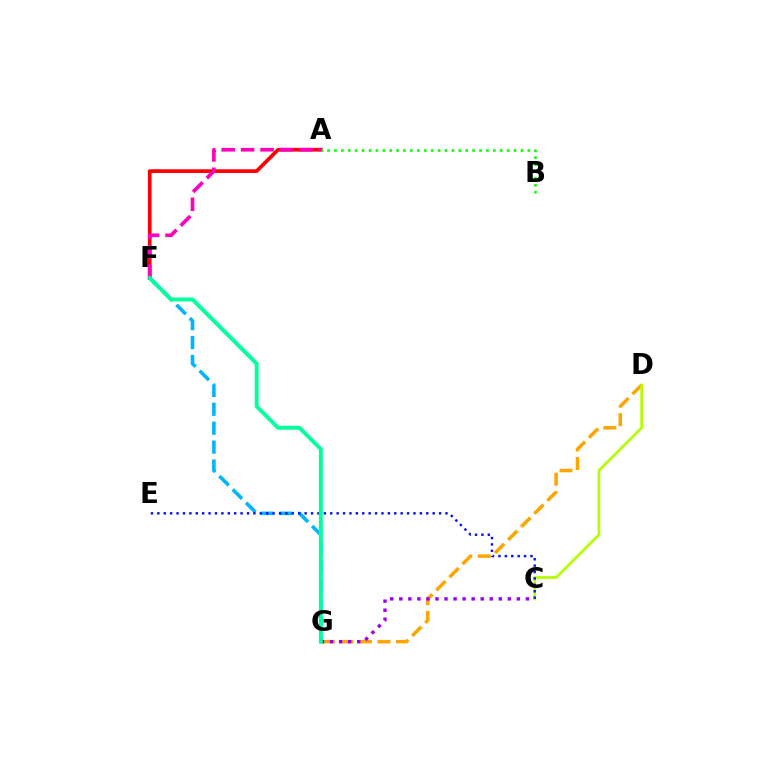{('D', 'G'): [{'color': '#ffa500', 'line_style': 'dashed', 'thickness': 2.52}], ('A', 'F'): [{'color': '#ff0000', 'line_style': 'solid', 'thickness': 2.66}, {'color': '#ff00bd', 'line_style': 'dashed', 'thickness': 2.64}], ('F', 'G'): [{'color': '#00b5ff', 'line_style': 'dashed', 'thickness': 2.57}, {'color': '#00ff9d', 'line_style': 'solid', 'thickness': 2.81}], ('C', 'D'): [{'color': '#b3ff00', 'line_style': 'solid', 'thickness': 1.94}], ('C', 'E'): [{'color': '#0010ff', 'line_style': 'dotted', 'thickness': 1.74}], ('A', 'B'): [{'color': '#08ff00', 'line_style': 'dotted', 'thickness': 1.88}], ('C', 'G'): [{'color': '#9b00ff', 'line_style': 'dotted', 'thickness': 2.46}]}